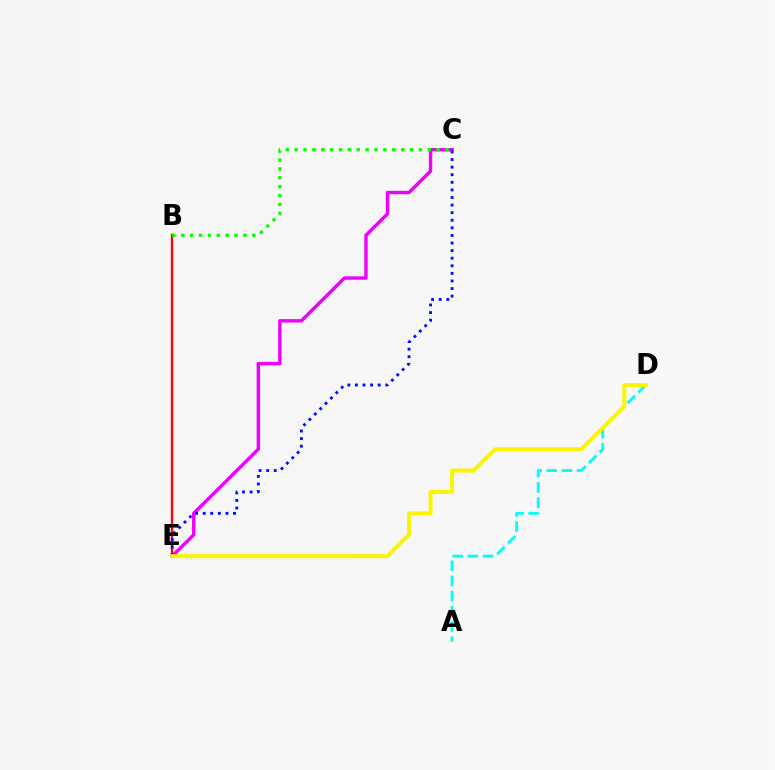{('C', 'E'): [{'color': '#ee00ff', 'line_style': 'solid', 'thickness': 2.45}, {'color': '#0010ff', 'line_style': 'dotted', 'thickness': 2.06}], ('B', 'E'): [{'color': '#ff0000', 'line_style': 'solid', 'thickness': 1.67}], ('A', 'D'): [{'color': '#00fff6', 'line_style': 'dashed', 'thickness': 2.06}], ('B', 'C'): [{'color': '#08ff00', 'line_style': 'dotted', 'thickness': 2.41}], ('D', 'E'): [{'color': '#fcf500', 'line_style': 'solid', 'thickness': 2.88}]}